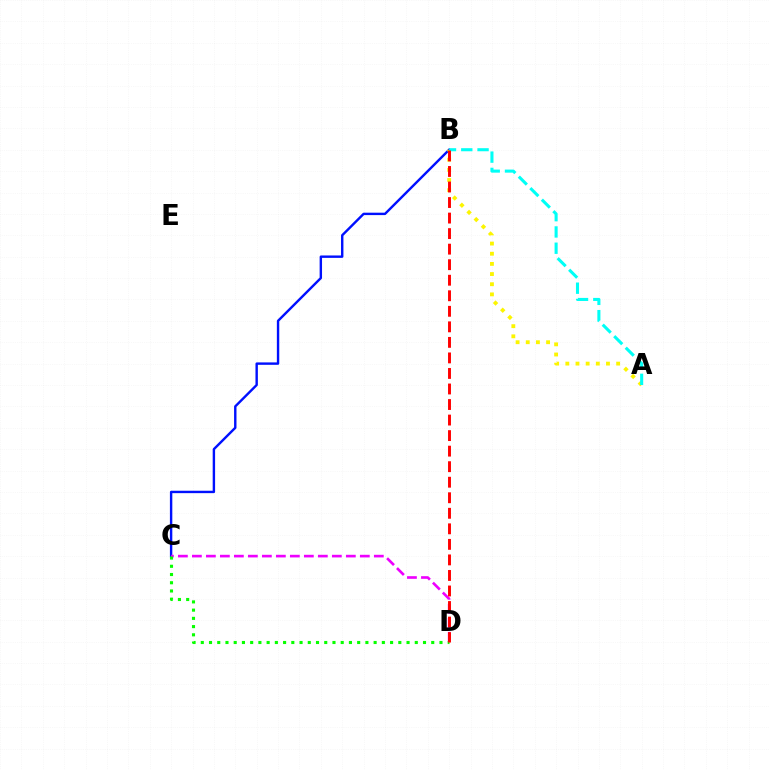{('B', 'C'): [{'color': '#0010ff', 'line_style': 'solid', 'thickness': 1.73}], ('C', 'D'): [{'color': '#ee00ff', 'line_style': 'dashed', 'thickness': 1.9}, {'color': '#08ff00', 'line_style': 'dotted', 'thickness': 2.24}], ('A', 'B'): [{'color': '#fcf500', 'line_style': 'dotted', 'thickness': 2.76}, {'color': '#00fff6', 'line_style': 'dashed', 'thickness': 2.21}], ('B', 'D'): [{'color': '#ff0000', 'line_style': 'dashed', 'thickness': 2.11}]}